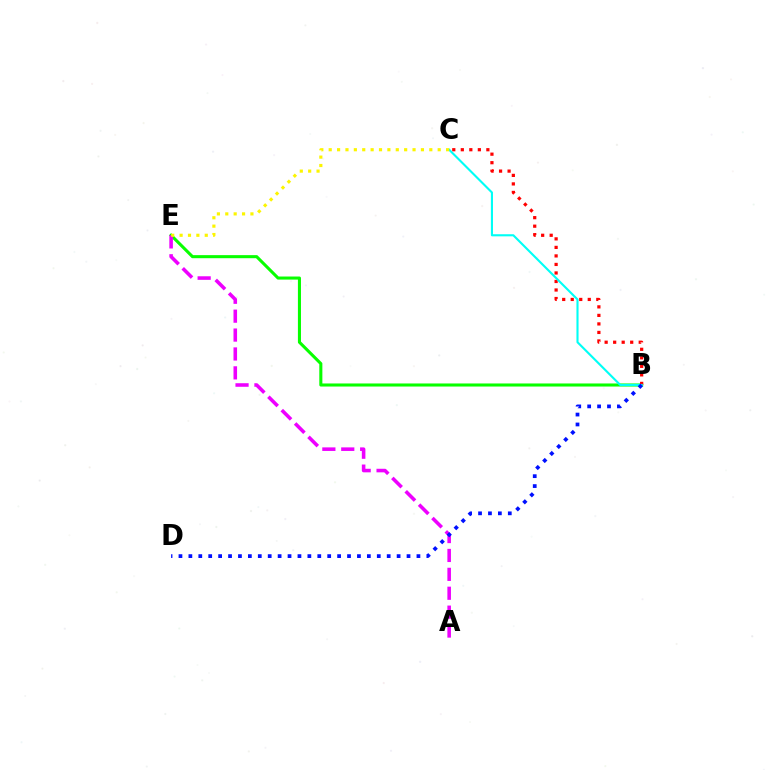{('B', 'E'): [{'color': '#08ff00', 'line_style': 'solid', 'thickness': 2.21}], ('B', 'C'): [{'color': '#ff0000', 'line_style': 'dotted', 'thickness': 2.32}, {'color': '#00fff6', 'line_style': 'solid', 'thickness': 1.52}], ('A', 'E'): [{'color': '#ee00ff', 'line_style': 'dashed', 'thickness': 2.57}], ('C', 'E'): [{'color': '#fcf500', 'line_style': 'dotted', 'thickness': 2.28}], ('B', 'D'): [{'color': '#0010ff', 'line_style': 'dotted', 'thickness': 2.69}]}